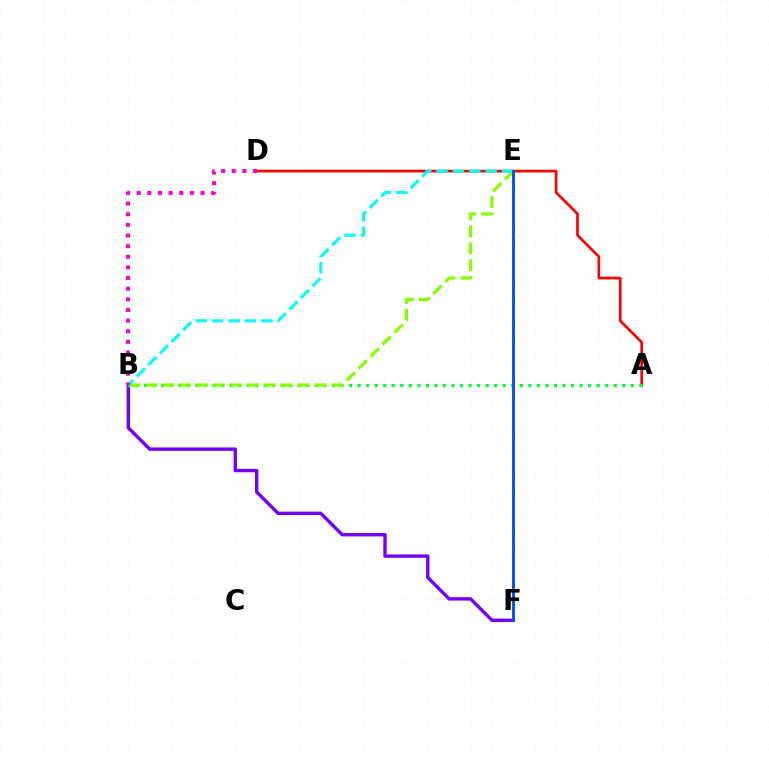{('A', 'D'): [{'color': '#ff0000', 'line_style': 'solid', 'thickness': 1.93}], ('B', 'F'): [{'color': '#7200ff', 'line_style': 'solid', 'thickness': 2.44}], ('A', 'B'): [{'color': '#00ff39', 'line_style': 'dotted', 'thickness': 2.32}], ('E', 'F'): [{'color': '#ffbd00', 'line_style': 'dashed', 'thickness': 1.88}, {'color': '#004bff', 'line_style': 'solid', 'thickness': 2.02}], ('B', 'E'): [{'color': '#84ff00', 'line_style': 'dashed', 'thickness': 2.3}, {'color': '#00fff6', 'line_style': 'dashed', 'thickness': 2.23}], ('B', 'D'): [{'color': '#ff00cf', 'line_style': 'dotted', 'thickness': 2.89}]}